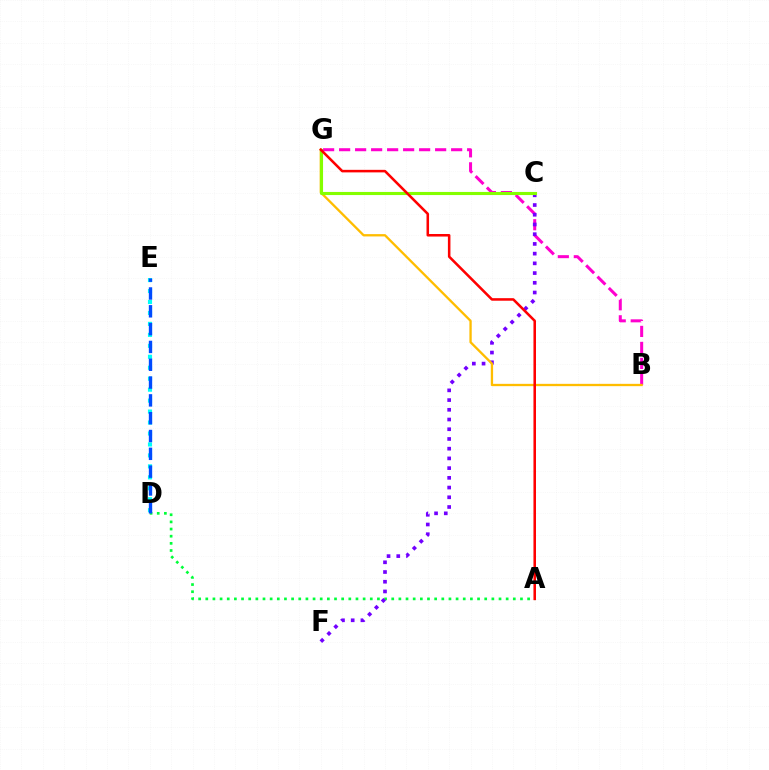{('A', 'D'): [{'color': '#00ff39', 'line_style': 'dotted', 'thickness': 1.94}], ('B', 'G'): [{'color': '#ff00cf', 'line_style': 'dashed', 'thickness': 2.17}, {'color': '#ffbd00', 'line_style': 'solid', 'thickness': 1.66}], ('D', 'E'): [{'color': '#00fff6', 'line_style': 'dotted', 'thickness': 2.98}, {'color': '#004bff', 'line_style': 'dashed', 'thickness': 2.42}], ('C', 'F'): [{'color': '#7200ff', 'line_style': 'dotted', 'thickness': 2.64}], ('C', 'G'): [{'color': '#84ff00', 'line_style': 'solid', 'thickness': 2.24}], ('A', 'G'): [{'color': '#ff0000', 'line_style': 'solid', 'thickness': 1.83}]}